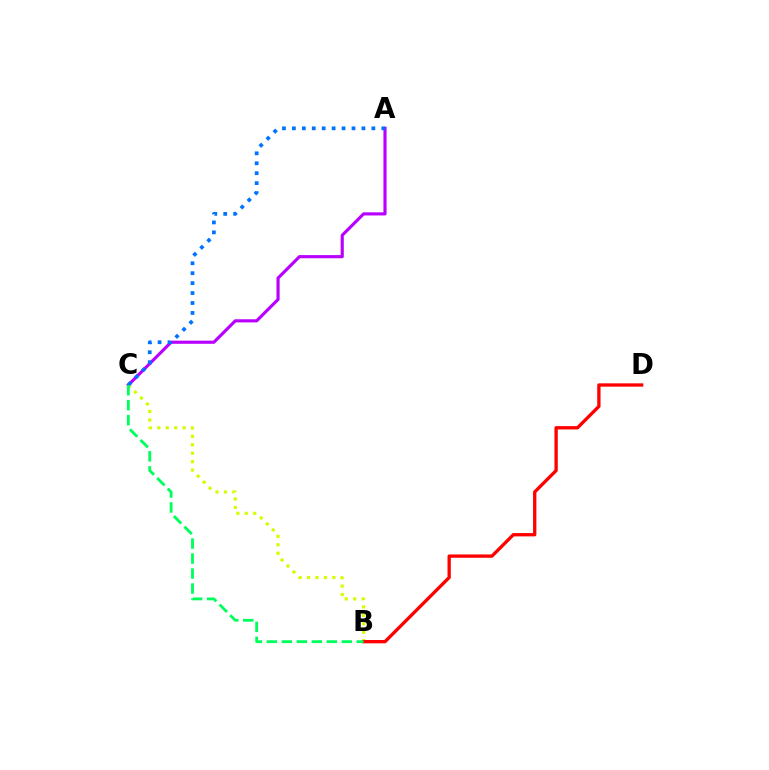{('B', 'C'): [{'color': '#d1ff00', 'line_style': 'dotted', 'thickness': 2.3}, {'color': '#00ff5c', 'line_style': 'dashed', 'thickness': 2.04}], ('A', 'C'): [{'color': '#b900ff', 'line_style': 'solid', 'thickness': 2.26}, {'color': '#0074ff', 'line_style': 'dotted', 'thickness': 2.7}], ('B', 'D'): [{'color': '#ff0000', 'line_style': 'solid', 'thickness': 2.39}]}